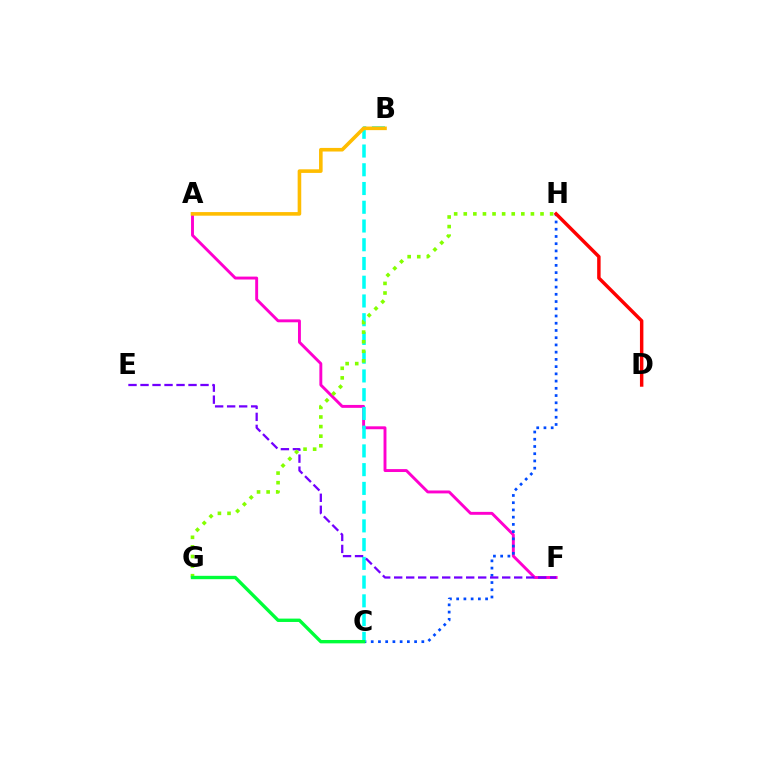{('A', 'F'): [{'color': '#ff00cf', 'line_style': 'solid', 'thickness': 2.1}], ('C', 'H'): [{'color': '#004bff', 'line_style': 'dotted', 'thickness': 1.96}], ('B', 'C'): [{'color': '#00fff6', 'line_style': 'dashed', 'thickness': 2.55}], ('E', 'F'): [{'color': '#7200ff', 'line_style': 'dashed', 'thickness': 1.63}], ('D', 'H'): [{'color': '#ff0000', 'line_style': 'solid', 'thickness': 2.48}], ('G', 'H'): [{'color': '#84ff00', 'line_style': 'dotted', 'thickness': 2.61}], ('A', 'B'): [{'color': '#ffbd00', 'line_style': 'solid', 'thickness': 2.59}], ('C', 'G'): [{'color': '#00ff39', 'line_style': 'solid', 'thickness': 2.42}]}